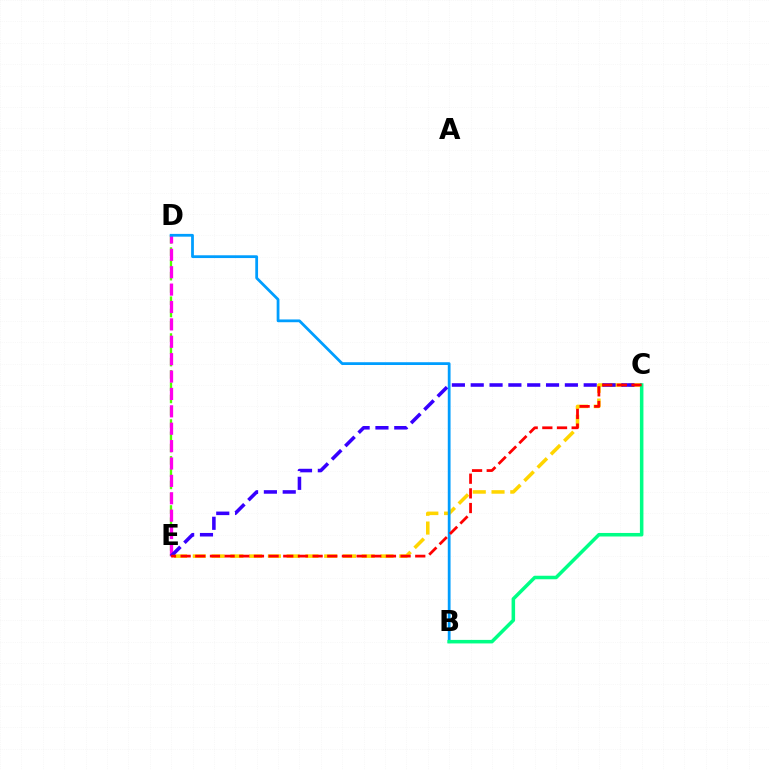{('D', 'E'): [{'color': '#4fff00', 'line_style': 'dashed', 'thickness': 1.67}, {'color': '#ff00ed', 'line_style': 'dashed', 'thickness': 2.36}], ('C', 'E'): [{'color': '#ffd500', 'line_style': 'dashed', 'thickness': 2.55}, {'color': '#3700ff', 'line_style': 'dashed', 'thickness': 2.56}, {'color': '#ff0000', 'line_style': 'dashed', 'thickness': 1.99}], ('B', 'D'): [{'color': '#009eff', 'line_style': 'solid', 'thickness': 2.0}], ('B', 'C'): [{'color': '#00ff86', 'line_style': 'solid', 'thickness': 2.54}]}